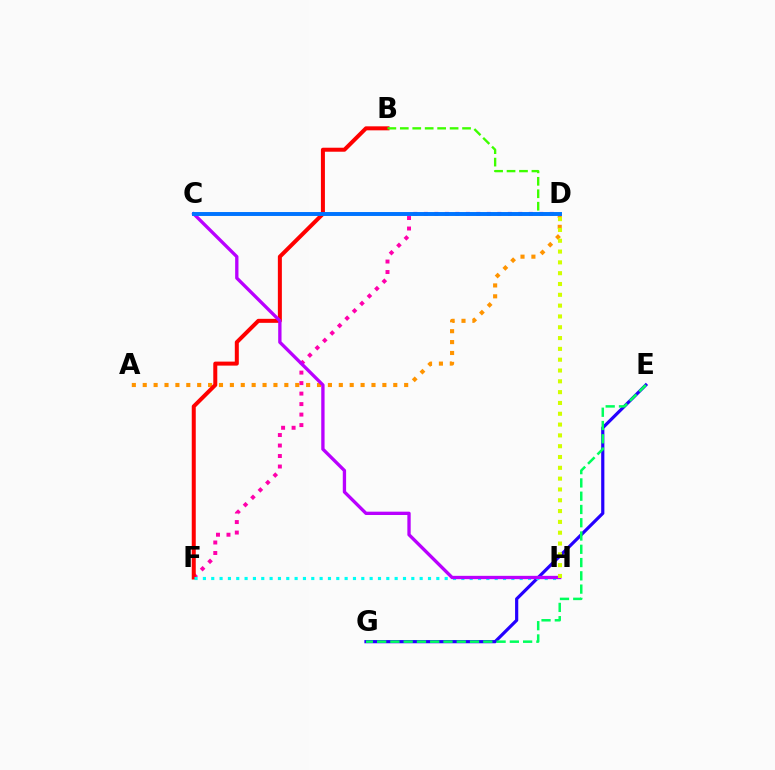{('D', 'F'): [{'color': '#ff00ac', 'line_style': 'dotted', 'thickness': 2.85}], ('A', 'D'): [{'color': '#ff9400', 'line_style': 'dotted', 'thickness': 2.96}], ('B', 'F'): [{'color': '#ff0000', 'line_style': 'solid', 'thickness': 2.88}], ('E', 'G'): [{'color': '#2500ff', 'line_style': 'solid', 'thickness': 2.3}, {'color': '#00ff5c', 'line_style': 'dashed', 'thickness': 1.8}], ('F', 'H'): [{'color': '#00fff6', 'line_style': 'dotted', 'thickness': 2.27}], ('C', 'H'): [{'color': '#b900ff', 'line_style': 'solid', 'thickness': 2.39}], ('B', 'D'): [{'color': '#3dff00', 'line_style': 'dashed', 'thickness': 1.69}], ('D', 'H'): [{'color': '#d1ff00', 'line_style': 'dotted', 'thickness': 2.94}], ('C', 'D'): [{'color': '#0074ff', 'line_style': 'solid', 'thickness': 2.83}]}